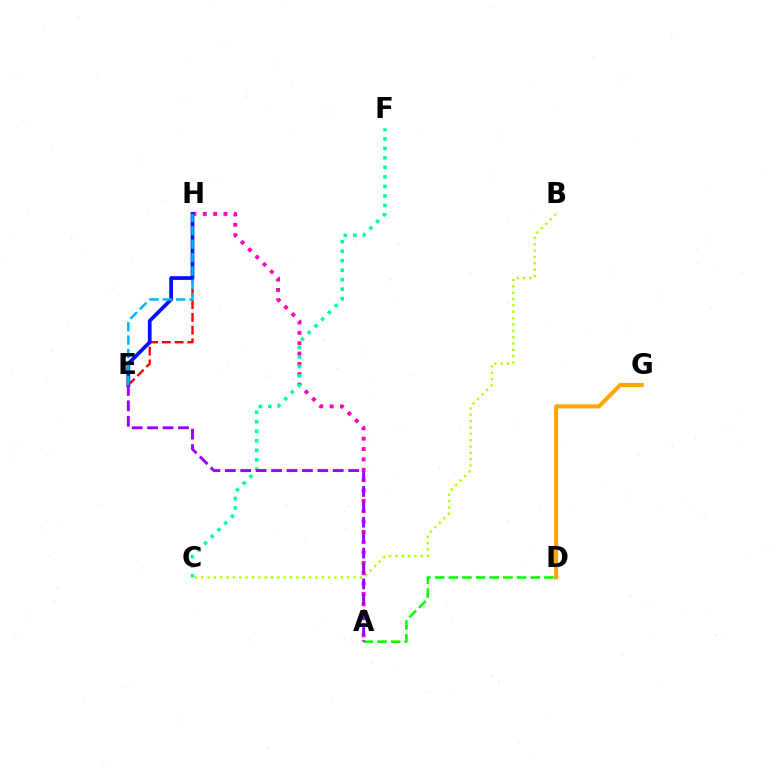{('B', 'C'): [{'color': '#b3ff00', 'line_style': 'dotted', 'thickness': 1.72}], ('E', 'H'): [{'color': '#ff0000', 'line_style': 'dashed', 'thickness': 1.73}, {'color': '#0010ff', 'line_style': 'solid', 'thickness': 2.68}, {'color': '#00b5ff', 'line_style': 'dashed', 'thickness': 1.82}], ('A', 'H'): [{'color': '#ff00bd', 'line_style': 'dotted', 'thickness': 2.81}], ('C', 'F'): [{'color': '#00ff9d', 'line_style': 'dotted', 'thickness': 2.58}], ('A', 'D'): [{'color': '#08ff00', 'line_style': 'dashed', 'thickness': 1.86}], ('A', 'E'): [{'color': '#9b00ff', 'line_style': 'dashed', 'thickness': 2.09}], ('D', 'G'): [{'color': '#ffa500', 'line_style': 'solid', 'thickness': 2.94}]}